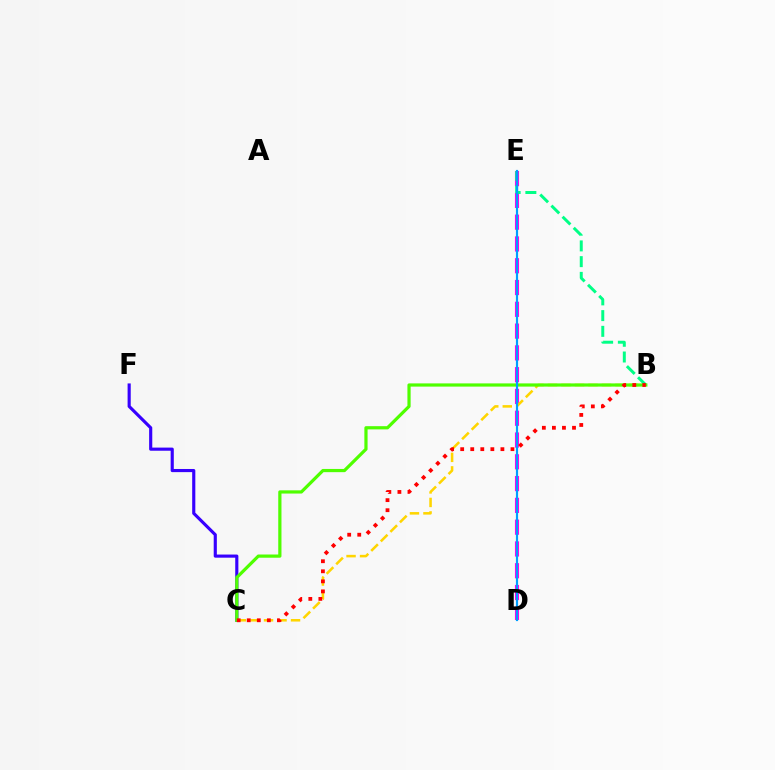{('D', 'E'): [{'color': '#ff00ed', 'line_style': 'dashed', 'thickness': 2.96}, {'color': '#009eff', 'line_style': 'solid', 'thickness': 1.57}], ('B', 'C'): [{'color': '#ffd500', 'line_style': 'dashed', 'thickness': 1.83}, {'color': '#4fff00', 'line_style': 'solid', 'thickness': 2.31}, {'color': '#ff0000', 'line_style': 'dotted', 'thickness': 2.73}], ('B', 'E'): [{'color': '#00ff86', 'line_style': 'dashed', 'thickness': 2.14}], ('C', 'F'): [{'color': '#3700ff', 'line_style': 'solid', 'thickness': 2.26}]}